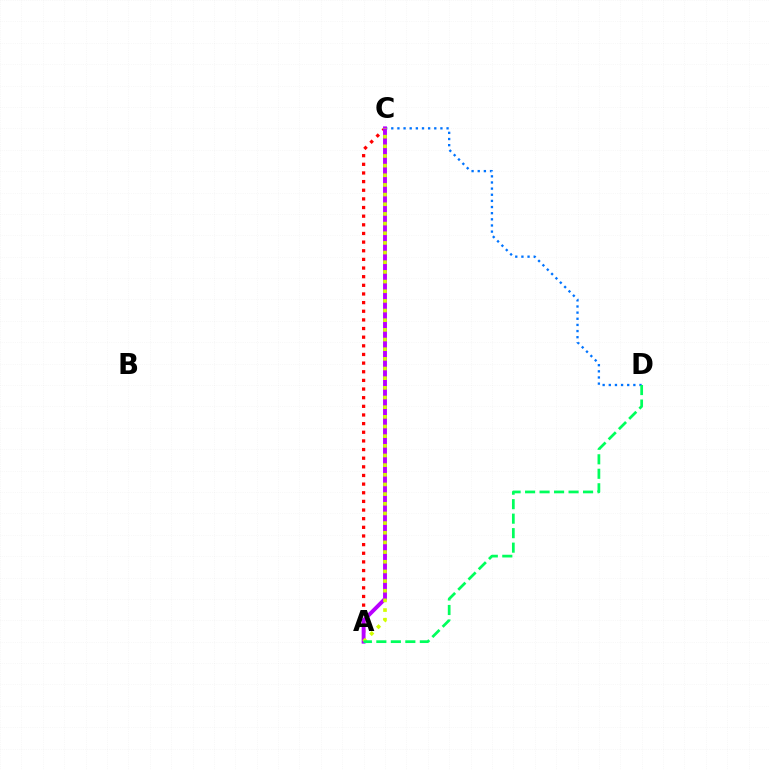{('C', 'D'): [{'color': '#0074ff', 'line_style': 'dotted', 'thickness': 1.67}], ('A', 'C'): [{'color': '#ff0000', 'line_style': 'dotted', 'thickness': 2.35}, {'color': '#b900ff', 'line_style': 'solid', 'thickness': 2.8}, {'color': '#d1ff00', 'line_style': 'dotted', 'thickness': 2.63}], ('A', 'D'): [{'color': '#00ff5c', 'line_style': 'dashed', 'thickness': 1.97}]}